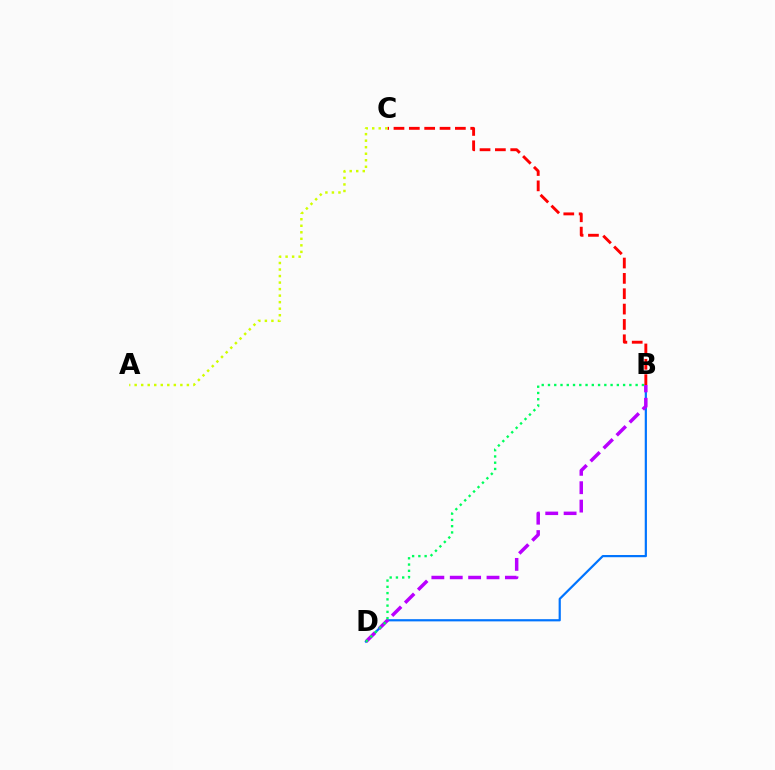{('B', 'D'): [{'color': '#0074ff', 'line_style': 'solid', 'thickness': 1.59}, {'color': '#b900ff', 'line_style': 'dashed', 'thickness': 2.5}, {'color': '#00ff5c', 'line_style': 'dotted', 'thickness': 1.7}], ('B', 'C'): [{'color': '#ff0000', 'line_style': 'dashed', 'thickness': 2.09}], ('A', 'C'): [{'color': '#d1ff00', 'line_style': 'dotted', 'thickness': 1.77}]}